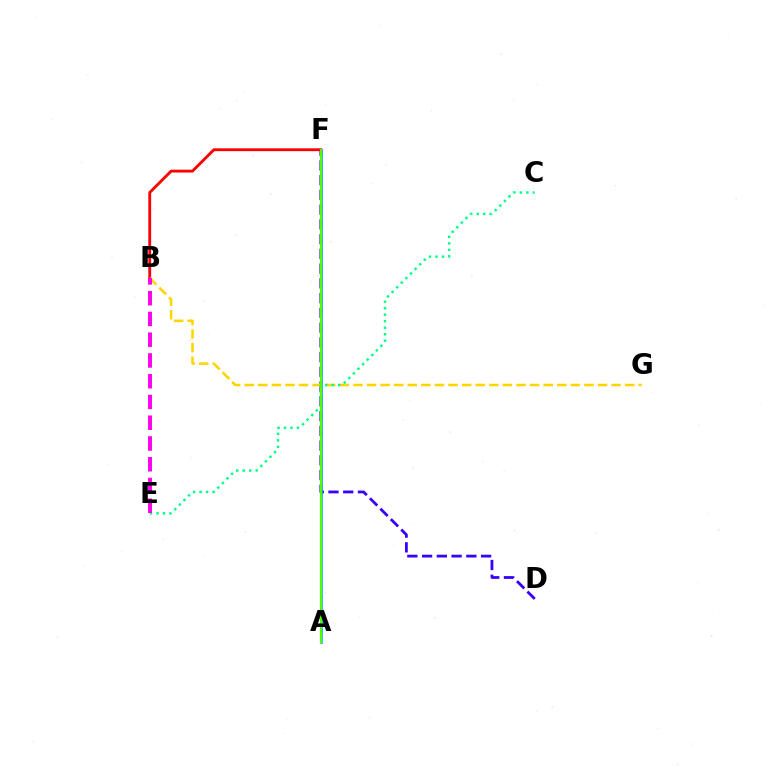{('D', 'F'): [{'color': '#3700ff', 'line_style': 'dashed', 'thickness': 2.0}], ('A', 'F'): [{'color': '#009eff', 'line_style': 'solid', 'thickness': 1.8}, {'color': '#4fff00', 'line_style': 'solid', 'thickness': 1.57}], ('B', 'F'): [{'color': '#ff0000', 'line_style': 'solid', 'thickness': 2.05}], ('B', 'G'): [{'color': '#ffd500', 'line_style': 'dashed', 'thickness': 1.85}], ('C', 'E'): [{'color': '#00ff86', 'line_style': 'dotted', 'thickness': 1.77}], ('B', 'E'): [{'color': '#ff00ed', 'line_style': 'dashed', 'thickness': 2.82}]}